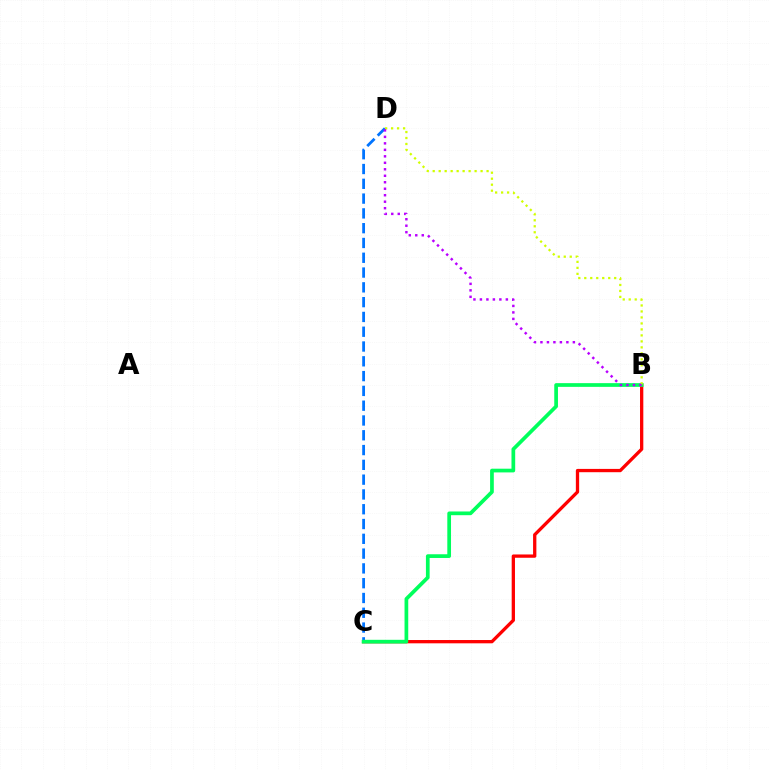{('B', 'C'): [{'color': '#ff0000', 'line_style': 'solid', 'thickness': 2.37}, {'color': '#00ff5c', 'line_style': 'solid', 'thickness': 2.67}], ('C', 'D'): [{'color': '#0074ff', 'line_style': 'dashed', 'thickness': 2.01}], ('B', 'D'): [{'color': '#d1ff00', 'line_style': 'dotted', 'thickness': 1.63}, {'color': '#b900ff', 'line_style': 'dotted', 'thickness': 1.76}]}